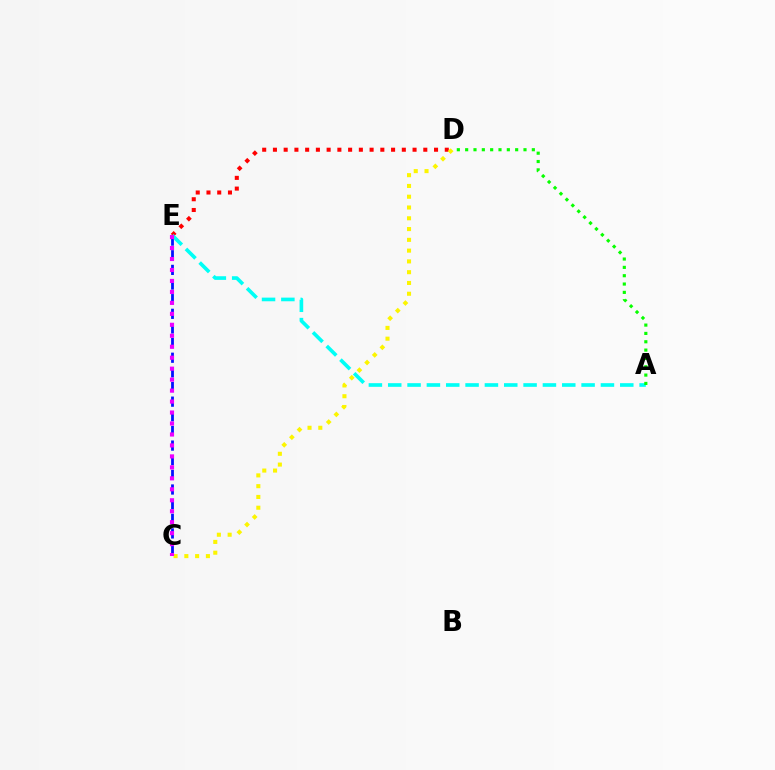{('C', 'E'): [{'color': '#0010ff', 'line_style': 'dashed', 'thickness': 1.99}, {'color': '#ee00ff', 'line_style': 'dotted', 'thickness': 2.98}], ('D', 'E'): [{'color': '#ff0000', 'line_style': 'dotted', 'thickness': 2.92}], ('C', 'D'): [{'color': '#fcf500', 'line_style': 'dotted', 'thickness': 2.93}], ('A', 'E'): [{'color': '#00fff6', 'line_style': 'dashed', 'thickness': 2.63}], ('A', 'D'): [{'color': '#08ff00', 'line_style': 'dotted', 'thickness': 2.26}]}